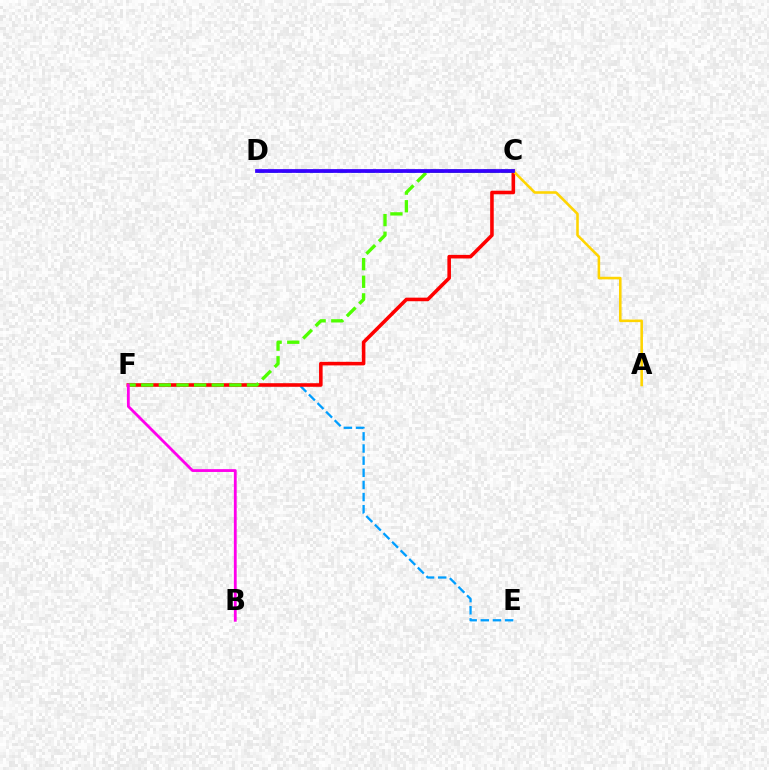{('E', 'F'): [{'color': '#009eff', 'line_style': 'dashed', 'thickness': 1.65}], ('C', 'D'): [{'color': '#00ff86', 'line_style': 'dashed', 'thickness': 1.88}, {'color': '#3700ff', 'line_style': 'solid', 'thickness': 2.7}], ('C', 'F'): [{'color': '#ff0000', 'line_style': 'solid', 'thickness': 2.57}, {'color': '#4fff00', 'line_style': 'dashed', 'thickness': 2.39}], ('A', 'C'): [{'color': '#ffd500', 'line_style': 'solid', 'thickness': 1.85}], ('B', 'F'): [{'color': '#ff00ed', 'line_style': 'solid', 'thickness': 2.03}]}